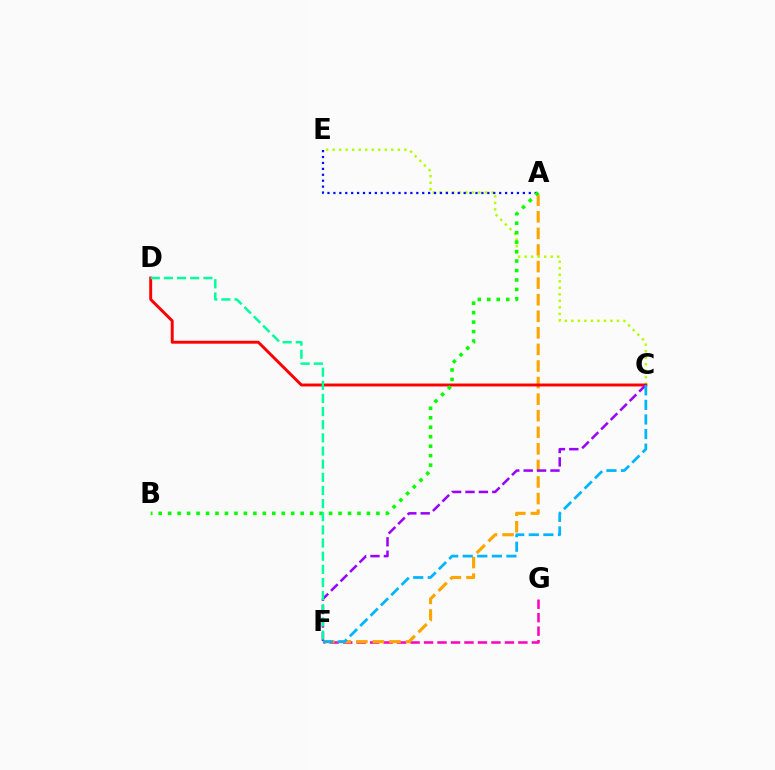{('F', 'G'): [{'color': '#ff00bd', 'line_style': 'dashed', 'thickness': 1.83}], ('A', 'F'): [{'color': '#ffa500', 'line_style': 'dashed', 'thickness': 2.25}], ('C', 'E'): [{'color': '#b3ff00', 'line_style': 'dotted', 'thickness': 1.77}], ('C', 'D'): [{'color': '#ff0000', 'line_style': 'solid', 'thickness': 2.11}], ('C', 'F'): [{'color': '#9b00ff', 'line_style': 'dashed', 'thickness': 1.82}, {'color': '#00b5ff', 'line_style': 'dashed', 'thickness': 1.98}], ('A', 'E'): [{'color': '#0010ff', 'line_style': 'dotted', 'thickness': 1.61}], ('A', 'B'): [{'color': '#08ff00', 'line_style': 'dotted', 'thickness': 2.57}], ('D', 'F'): [{'color': '#00ff9d', 'line_style': 'dashed', 'thickness': 1.79}]}